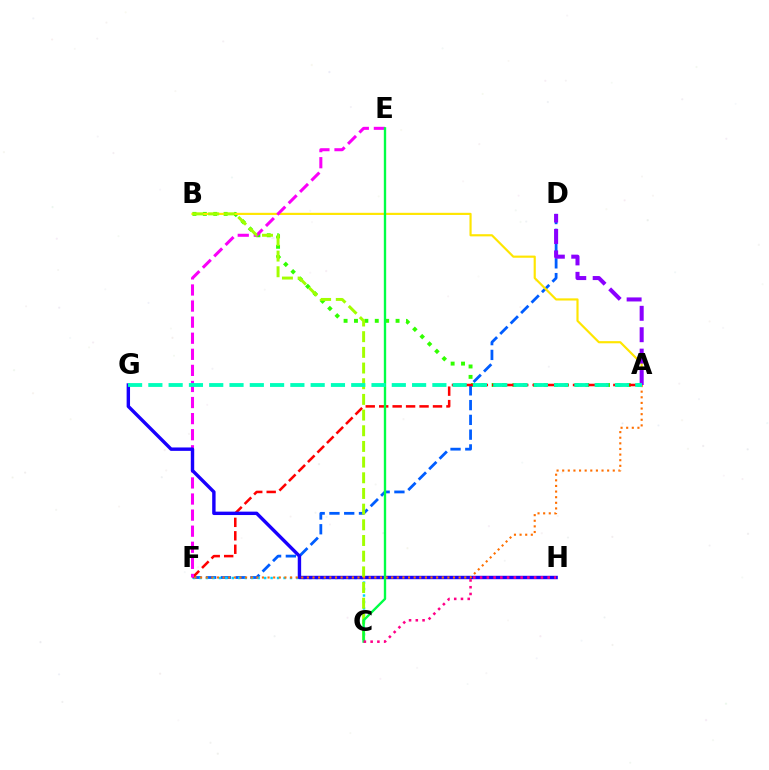{('A', 'B'): [{'color': '#31ff00', 'line_style': 'dotted', 'thickness': 2.82}, {'color': '#ffe600', 'line_style': 'solid', 'thickness': 1.56}], ('D', 'F'): [{'color': '#005dff', 'line_style': 'dashed', 'thickness': 2.01}], ('C', 'F'): [{'color': '#00d3ff', 'line_style': 'dotted', 'thickness': 1.76}], ('A', 'F'): [{'color': '#ff0000', 'line_style': 'dashed', 'thickness': 1.83}, {'color': '#ff7000', 'line_style': 'dotted', 'thickness': 1.53}], ('E', 'F'): [{'color': '#fa00f9', 'line_style': 'dashed', 'thickness': 2.18}], ('G', 'H'): [{'color': '#1900ff', 'line_style': 'solid', 'thickness': 2.45}], ('A', 'D'): [{'color': '#8a00ff', 'line_style': 'dashed', 'thickness': 2.91}], ('B', 'C'): [{'color': '#a2ff00', 'line_style': 'dashed', 'thickness': 2.13}], ('C', 'E'): [{'color': '#00ff45', 'line_style': 'solid', 'thickness': 1.7}], ('C', 'H'): [{'color': '#ff0088', 'line_style': 'dotted', 'thickness': 1.83}], ('A', 'G'): [{'color': '#00ffbb', 'line_style': 'dashed', 'thickness': 2.76}]}